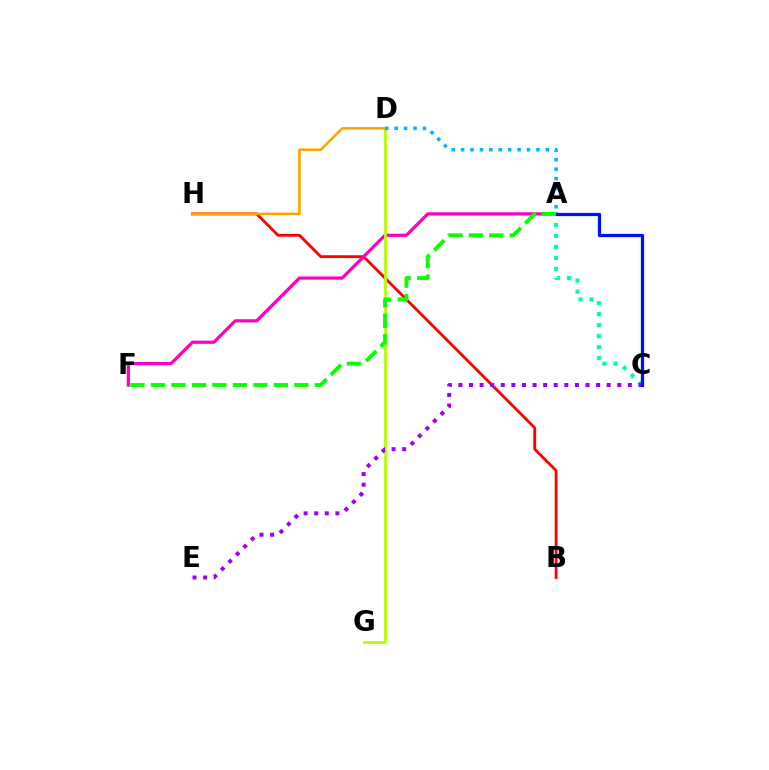{('B', 'H'): [{'color': '#ff0000', 'line_style': 'solid', 'thickness': 2.04}], ('A', 'F'): [{'color': '#ff00bd', 'line_style': 'solid', 'thickness': 2.33}, {'color': '#08ff00', 'line_style': 'dashed', 'thickness': 2.78}], ('A', 'C'): [{'color': '#00ff9d', 'line_style': 'dotted', 'thickness': 2.99}, {'color': '#0010ff', 'line_style': 'solid', 'thickness': 2.33}], ('D', 'G'): [{'color': '#b3ff00', 'line_style': 'solid', 'thickness': 2.0}], ('C', 'E'): [{'color': '#9b00ff', 'line_style': 'dotted', 'thickness': 2.88}], ('D', 'H'): [{'color': '#ffa500', 'line_style': 'solid', 'thickness': 1.87}], ('A', 'D'): [{'color': '#00b5ff', 'line_style': 'dotted', 'thickness': 2.56}]}